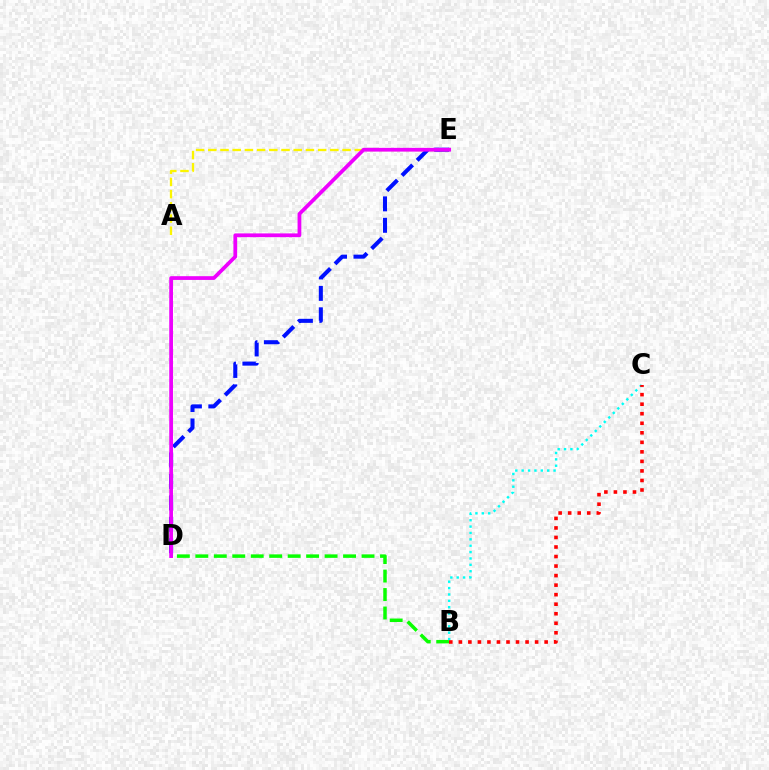{('B', 'D'): [{'color': '#08ff00', 'line_style': 'dashed', 'thickness': 2.51}], ('D', 'E'): [{'color': '#0010ff', 'line_style': 'dashed', 'thickness': 2.91}, {'color': '#ee00ff', 'line_style': 'solid', 'thickness': 2.7}], ('B', 'C'): [{'color': '#00fff6', 'line_style': 'dotted', 'thickness': 1.73}, {'color': '#ff0000', 'line_style': 'dotted', 'thickness': 2.59}], ('A', 'E'): [{'color': '#fcf500', 'line_style': 'dashed', 'thickness': 1.66}]}